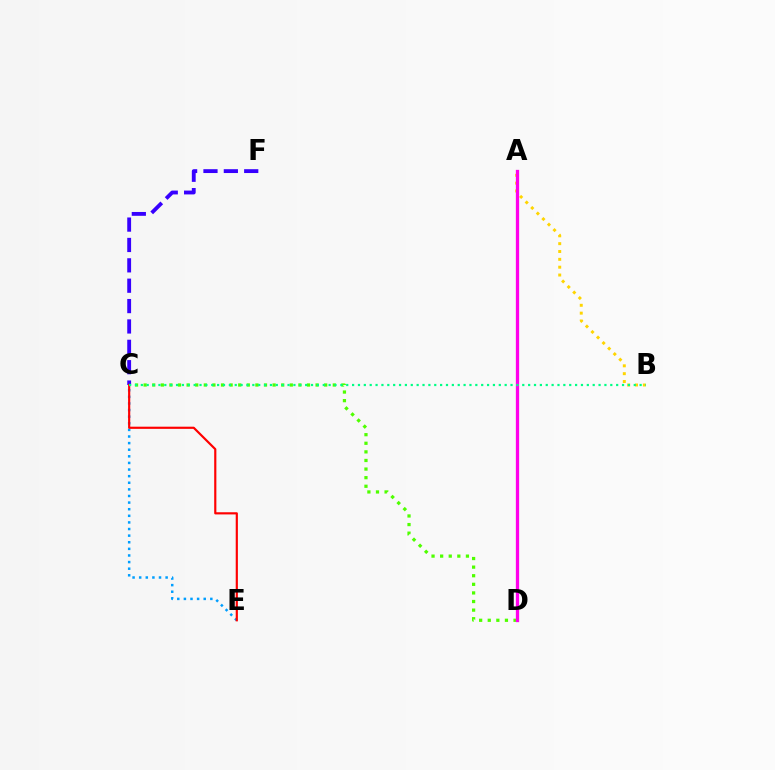{('C', 'E'): [{'color': '#009eff', 'line_style': 'dotted', 'thickness': 1.8}, {'color': '#ff0000', 'line_style': 'solid', 'thickness': 1.56}], ('C', 'D'): [{'color': '#4fff00', 'line_style': 'dotted', 'thickness': 2.34}], ('A', 'B'): [{'color': '#ffd500', 'line_style': 'dotted', 'thickness': 2.13}], ('A', 'D'): [{'color': '#ff00ed', 'line_style': 'solid', 'thickness': 2.36}], ('C', 'F'): [{'color': '#3700ff', 'line_style': 'dashed', 'thickness': 2.77}], ('B', 'C'): [{'color': '#00ff86', 'line_style': 'dotted', 'thickness': 1.59}]}